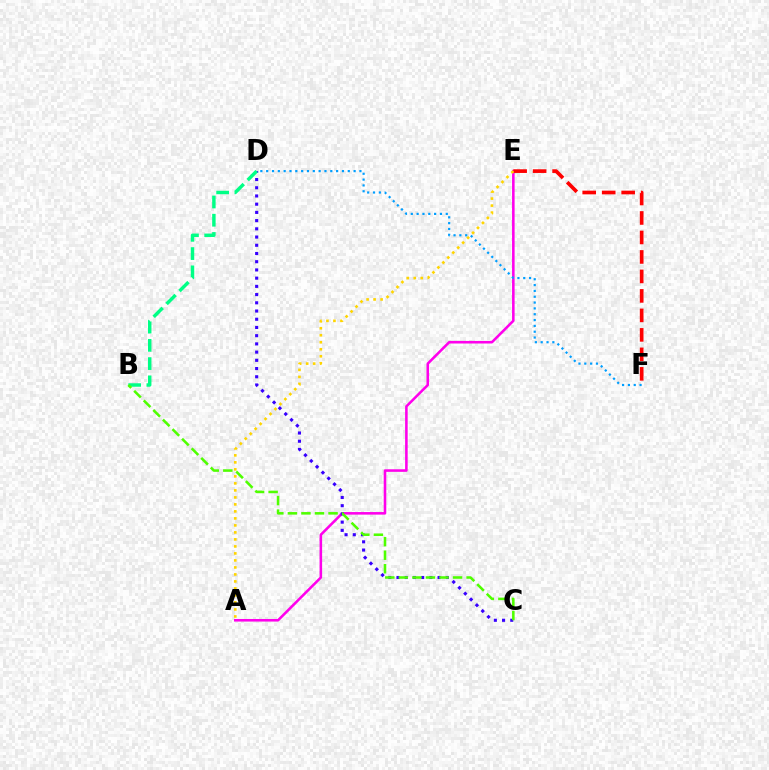{('A', 'E'): [{'color': '#ff00ed', 'line_style': 'solid', 'thickness': 1.85}, {'color': '#ffd500', 'line_style': 'dotted', 'thickness': 1.9}], ('C', 'D'): [{'color': '#3700ff', 'line_style': 'dotted', 'thickness': 2.23}], ('D', 'F'): [{'color': '#009eff', 'line_style': 'dotted', 'thickness': 1.58}], ('B', 'D'): [{'color': '#00ff86', 'line_style': 'dashed', 'thickness': 2.48}], ('E', 'F'): [{'color': '#ff0000', 'line_style': 'dashed', 'thickness': 2.65}], ('B', 'C'): [{'color': '#4fff00', 'line_style': 'dashed', 'thickness': 1.84}]}